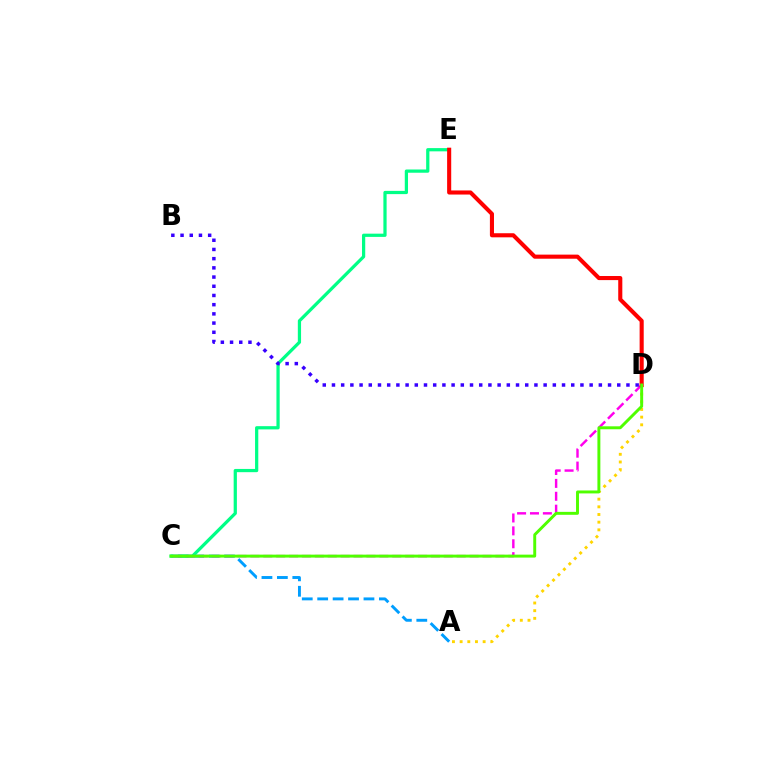{('A', 'C'): [{'color': '#009eff', 'line_style': 'dashed', 'thickness': 2.1}], ('C', 'E'): [{'color': '#00ff86', 'line_style': 'solid', 'thickness': 2.33}], ('A', 'D'): [{'color': '#ffd500', 'line_style': 'dotted', 'thickness': 2.08}], ('C', 'D'): [{'color': '#ff00ed', 'line_style': 'dashed', 'thickness': 1.75}, {'color': '#4fff00', 'line_style': 'solid', 'thickness': 2.12}], ('B', 'D'): [{'color': '#3700ff', 'line_style': 'dotted', 'thickness': 2.5}], ('D', 'E'): [{'color': '#ff0000', 'line_style': 'solid', 'thickness': 2.94}]}